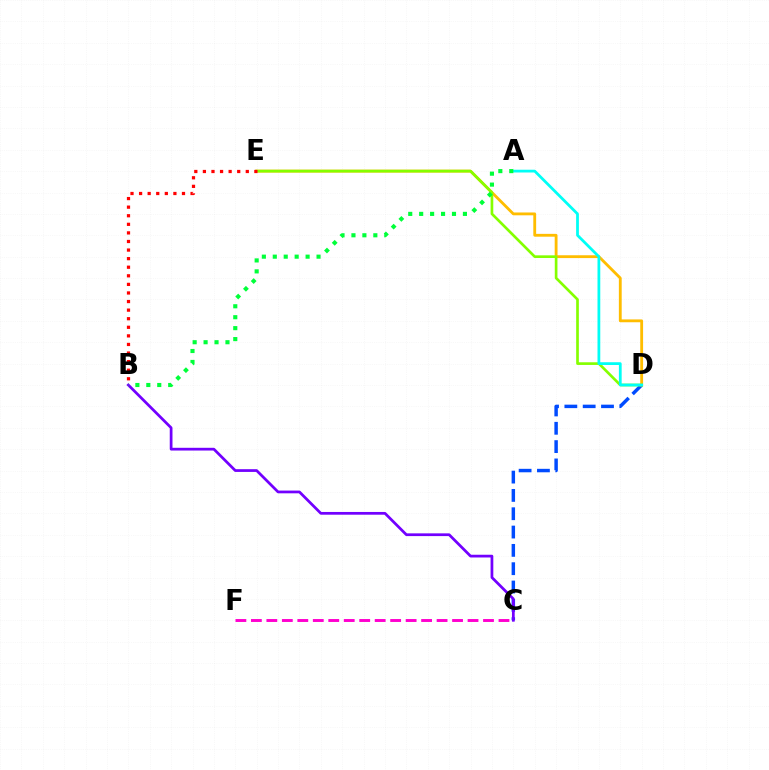{('C', 'D'): [{'color': '#004bff', 'line_style': 'dashed', 'thickness': 2.49}], ('B', 'C'): [{'color': '#7200ff', 'line_style': 'solid', 'thickness': 1.97}], ('D', 'E'): [{'color': '#ffbd00', 'line_style': 'solid', 'thickness': 2.04}, {'color': '#84ff00', 'line_style': 'solid', 'thickness': 1.92}], ('C', 'F'): [{'color': '#ff00cf', 'line_style': 'dashed', 'thickness': 2.1}], ('B', 'E'): [{'color': '#ff0000', 'line_style': 'dotted', 'thickness': 2.33}], ('A', 'D'): [{'color': '#00fff6', 'line_style': 'solid', 'thickness': 2.0}], ('A', 'B'): [{'color': '#00ff39', 'line_style': 'dotted', 'thickness': 2.97}]}